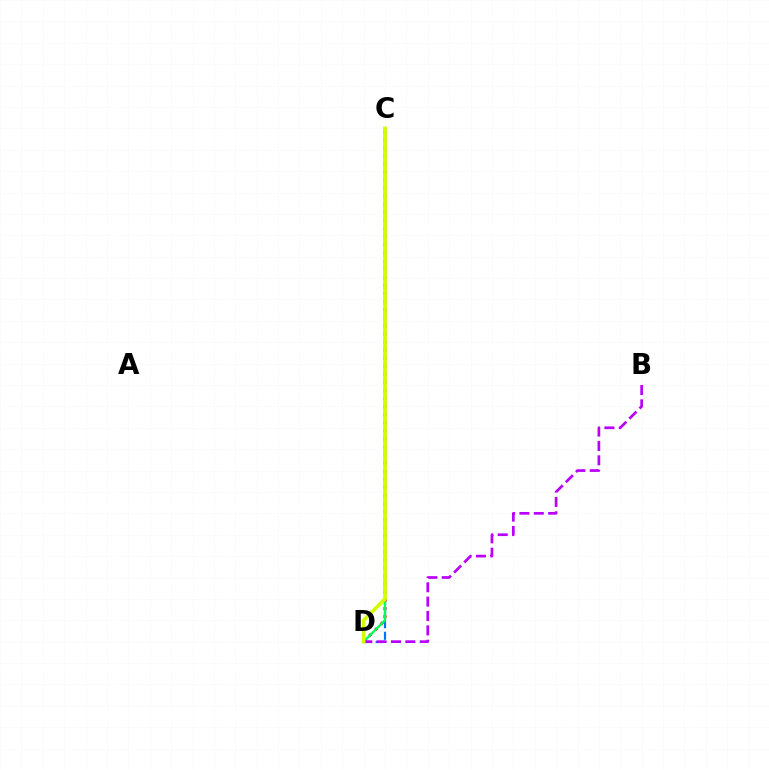{('C', 'D'): [{'color': '#ff0000', 'line_style': 'dotted', 'thickness': 2.2}, {'color': '#0074ff', 'line_style': 'dashed', 'thickness': 1.57}, {'color': '#00ff5c', 'line_style': 'solid', 'thickness': 1.68}, {'color': '#d1ff00', 'line_style': 'solid', 'thickness': 2.62}], ('B', 'D'): [{'color': '#b900ff', 'line_style': 'dashed', 'thickness': 1.95}]}